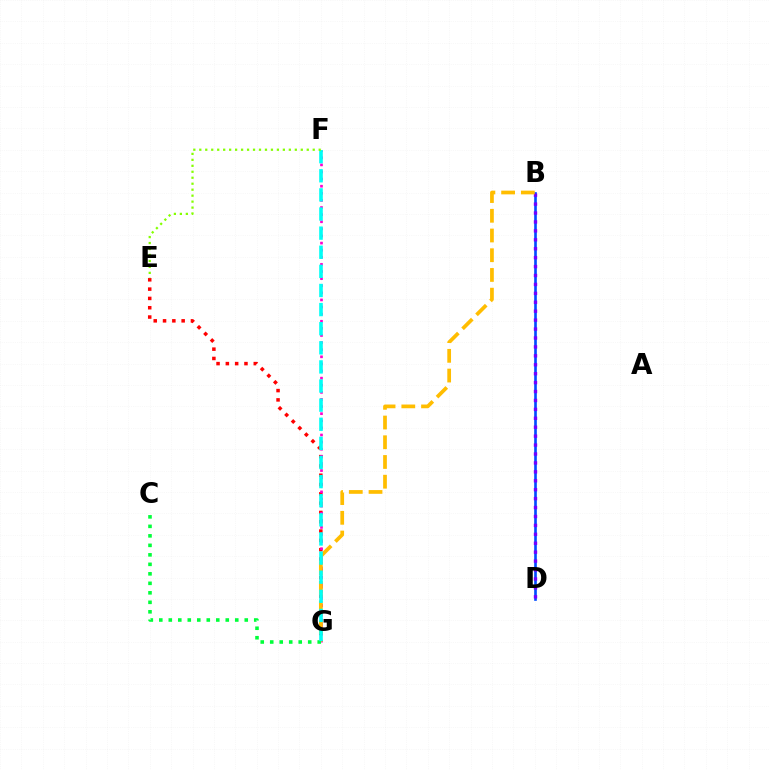{('B', 'D'): [{'color': '#004bff', 'line_style': 'solid', 'thickness': 1.9}, {'color': '#7200ff', 'line_style': 'dotted', 'thickness': 2.42}], ('E', 'G'): [{'color': '#ff0000', 'line_style': 'dotted', 'thickness': 2.53}], ('F', 'G'): [{'color': '#ff00cf', 'line_style': 'dotted', 'thickness': 1.93}, {'color': '#00fff6', 'line_style': 'dashed', 'thickness': 2.6}], ('B', 'G'): [{'color': '#ffbd00', 'line_style': 'dashed', 'thickness': 2.68}], ('C', 'G'): [{'color': '#00ff39', 'line_style': 'dotted', 'thickness': 2.58}], ('E', 'F'): [{'color': '#84ff00', 'line_style': 'dotted', 'thickness': 1.62}]}